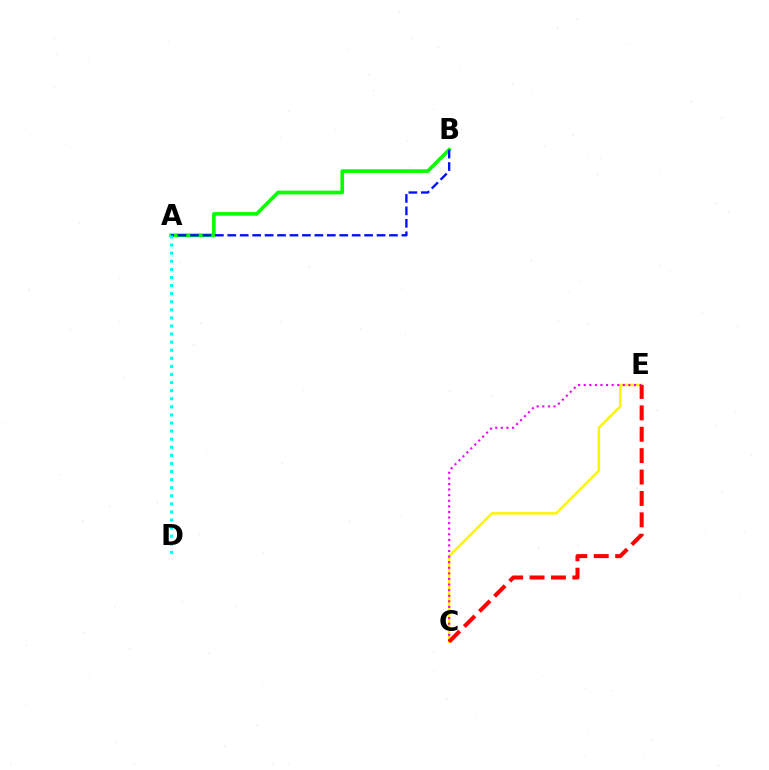{('C', 'E'): [{'color': '#fcf500', 'line_style': 'solid', 'thickness': 1.76}, {'color': '#ee00ff', 'line_style': 'dotted', 'thickness': 1.52}, {'color': '#ff0000', 'line_style': 'dashed', 'thickness': 2.91}], ('A', 'B'): [{'color': '#08ff00', 'line_style': 'solid', 'thickness': 2.64}, {'color': '#0010ff', 'line_style': 'dashed', 'thickness': 1.69}], ('A', 'D'): [{'color': '#00fff6', 'line_style': 'dotted', 'thickness': 2.2}]}